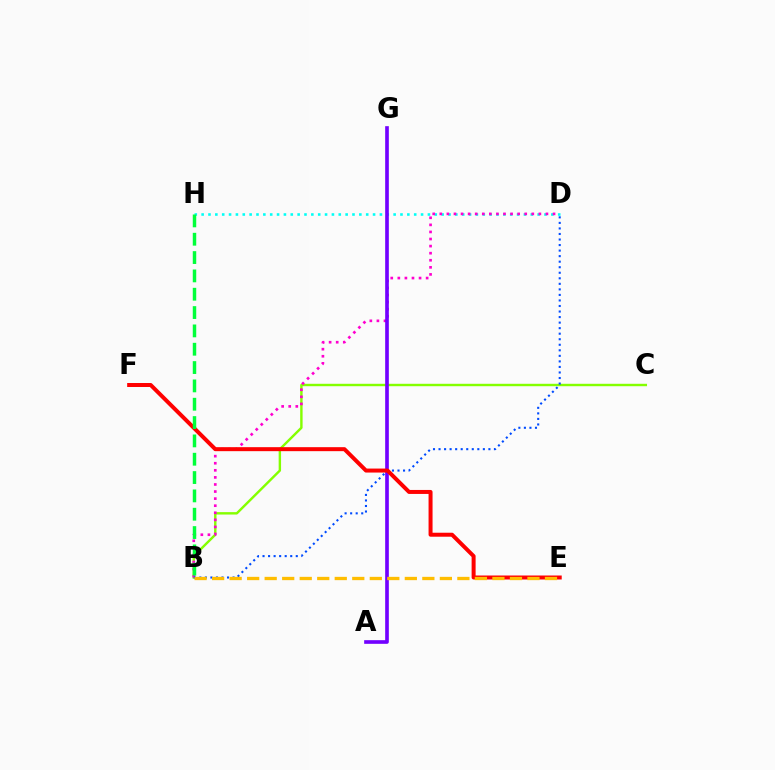{('D', 'H'): [{'color': '#00fff6', 'line_style': 'dotted', 'thickness': 1.86}], ('B', 'C'): [{'color': '#84ff00', 'line_style': 'solid', 'thickness': 1.74}], ('B', 'D'): [{'color': '#ff00cf', 'line_style': 'dotted', 'thickness': 1.92}, {'color': '#004bff', 'line_style': 'dotted', 'thickness': 1.51}], ('A', 'G'): [{'color': '#7200ff', 'line_style': 'solid', 'thickness': 2.63}], ('E', 'F'): [{'color': '#ff0000', 'line_style': 'solid', 'thickness': 2.87}], ('B', 'H'): [{'color': '#00ff39', 'line_style': 'dashed', 'thickness': 2.49}], ('B', 'E'): [{'color': '#ffbd00', 'line_style': 'dashed', 'thickness': 2.38}]}